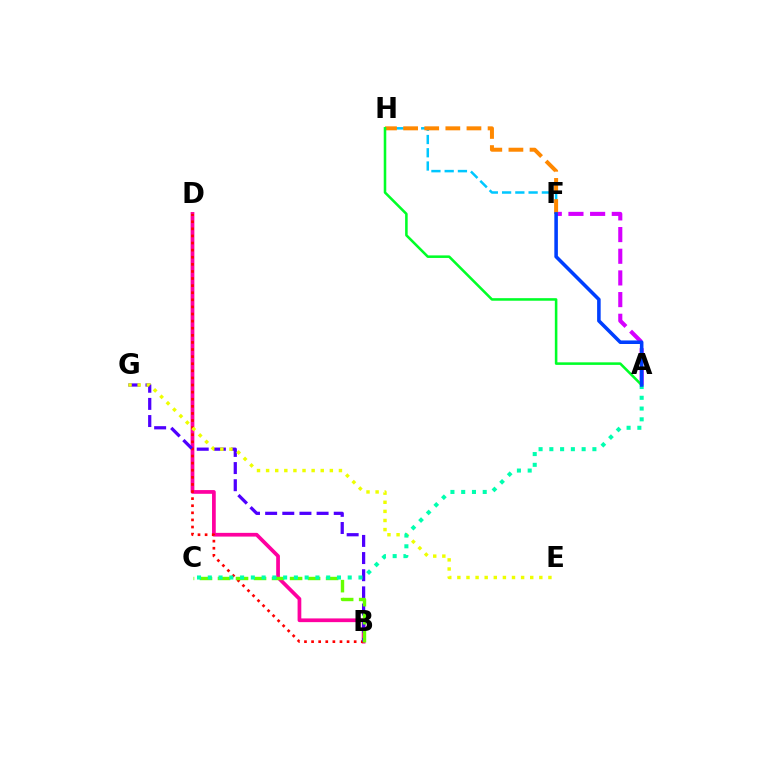{('F', 'H'): [{'color': '#00c7ff', 'line_style': 'dashed', 'thickness': 1.8}, {'color': '#ff8800', 'line_style': 'dashed', 'thickness': 2.87}], ('B', 'D'): [{'color': '#ff00a0', 'line_style': 'solid', 'thickness': 2.68}, {'color': '#ff0000', 'line_style': 'dotted', 'thickness': 1.93}], ('A', 'F'): [{'color': '#d600ff', 'line_style': 'dashed', 'thickness': 2.94}, {'color': '#003fff', 'line_style': 'solid', 'thickness': 2.56}], ('B', 'G'): [{'color': '#4f00ff', 'line_style': 'dashed', 'thickness': 2.33}], ('E', 'G'): [{'color': '#eeff00', 'line_style': 'dotted', 'thickness': 2.47}], ('B', 'C'): [{'color': '#66ff00', 'line_style': 'dashed', 'thickness': 2.45}], ('A', 'H'): [{'color': '#00ff27', 'line_style': 'solid', 'thickness': 1.84}], ('A', 'C'): [{'color': '#00ffaf', 'line_style': 'dotted', 'thickness': 2.92}]}